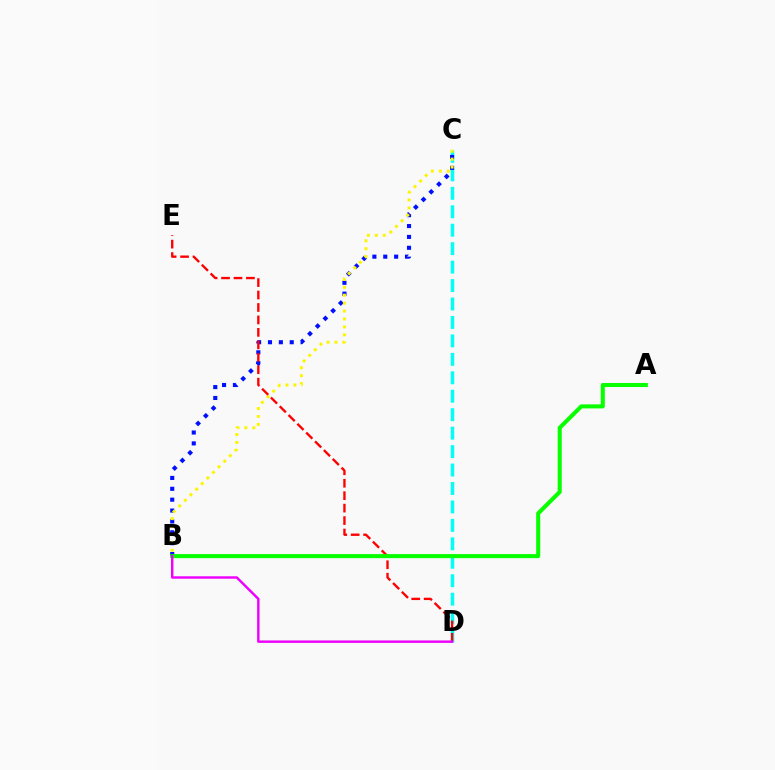{('C', 'D'): [{'color': '#00fff6', 'line_style': 'dashed', 'thickness': 2.51}], ('B', 'C'): [{'color': '#0010ff', 'line_style': 'dotted', 'thickness': 2.95}, {'color': '#fcf500', 'line_style': 'dotted', 'thickness': 2.15}], ('D', 'E'): [{'color': '#ff0000', 'line_style': 'dashed', 'thickness': 1.69}], ('A', 'B'): [{'color': '#08ff00', 'line_style': 'solid', 'thickness': 2.92}], ('B', 'D'): [{'color': '#ee00ff', 'line_style': 'solid', 'thickness': 1.76}]}